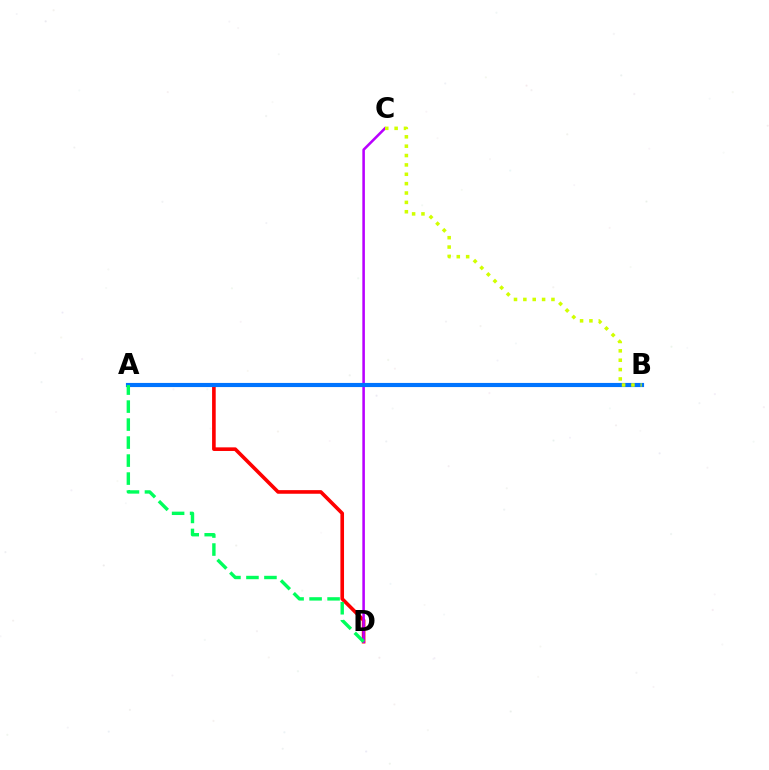{('A', 'D'): [{'color': '#ff0000', 'line_style': 'solid', 'thickness': 2.61}, {'color': '#00ff5c', 'line_style': 'dashed', 'thickness': 2.45}], ('C', 'D'): [{'color': '#b900ff', 'line_style': 'solid', 'thickness': 1.84}], ('A', 'B'): [{'color': '#0074ff', 'line_style': 'solid', 'thickness': 2.98}], ('B', 'C'): [{'color': '#d1ff00', 'line_style': 'dotted', 'thickness': 2.54}]}